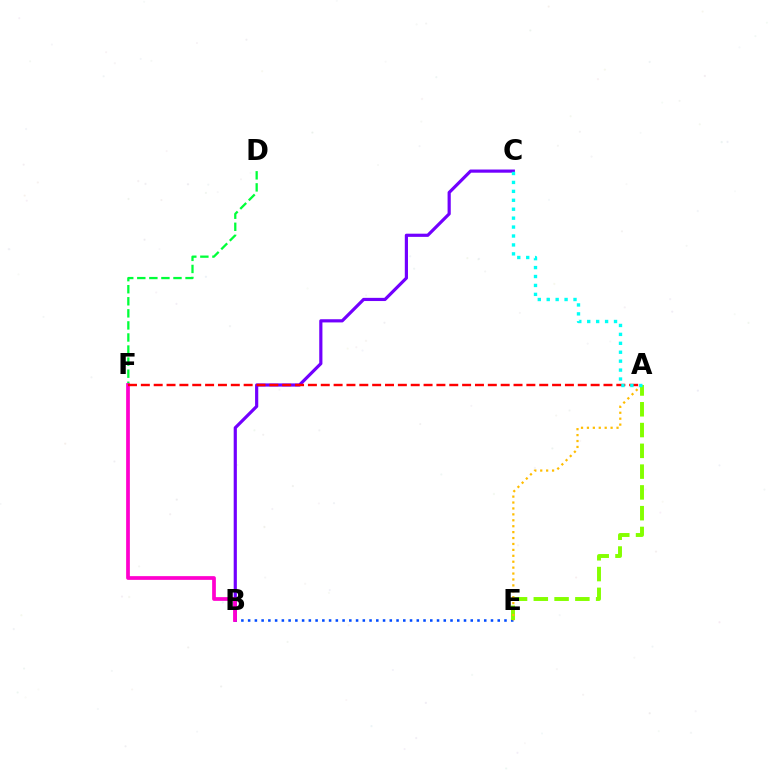{('B', 'C'): [{'color': '#7200ff', 'line_style': 'solid', 'thickness': 2.29}], ('D', 'F'): [{'color': '#00ff39', 'line_style': 'dashed', 'thickness': 1.64}], ('B', 'E'): [{'color': '#004bff', 'line_style': 'dotted', 'thickness': 1.83}], ('B', 'F'): [{'color': '#ff00cf', 'line_style': 'solid', 'thickness': 2.68}], ('A', 'E'): [{'color': '#84ff00', 'line_style': 'dashed', 'thickness': 2.82}, {'color': '#ffbd00', 'line_style': 'dotted', 'thickness': 1.61}], ('A', 'F'): [{'color': '#ff0000', 'line_style': 'dashed', 'thickness': 1.75}], ('A', 'C'): [{'color': '#00fff6', 'line_style': 'dotted', 'thickness': 2.43}]}